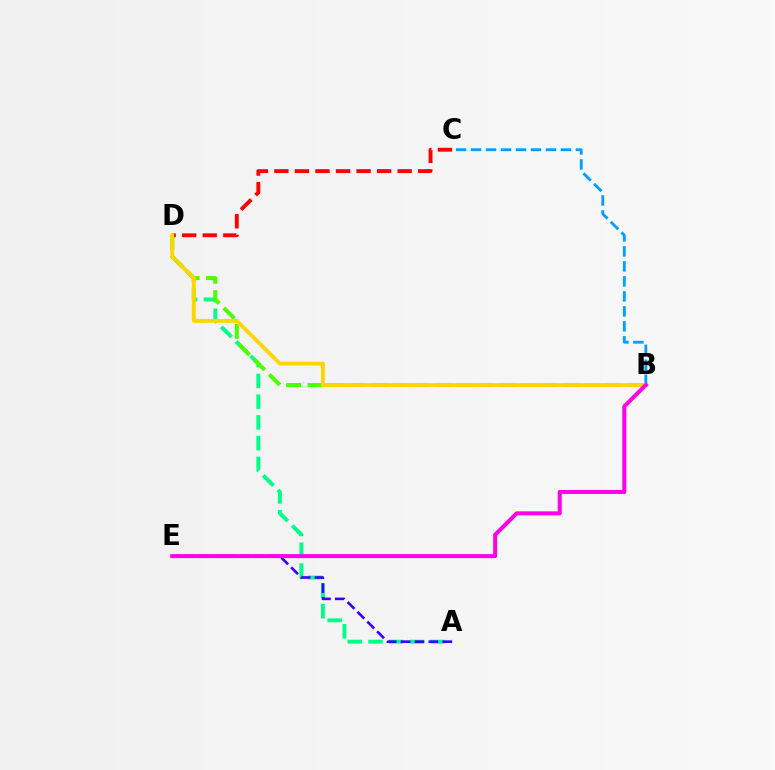{('A', 'D'): [{'color': '#00ff86', 'line_style': 'dashed', 'thickness': 2.82}], ('A', 'E'): [{'color': '#3700ff', 'line_style': 'dashed', 'thickness': 1.89}], ('B', 'C'): [{'color': '#009eff', 'line_style': 'dashed', 'thickness': 2.04}], ('B', 'D'): [{'color': '#4fff00', 'line_style': 'dashed', 'thickness': 2.9}, {'color': '#ffd500', 'line_style': 'solid', 'thickness': 2.78}], ('C', 'D'): [{'color': '#ff0000', 'line_style': 'dashed', 'thickness': 2.79}], ('B', 'E'): [{'color': '#ff00ed', 'line_style': 'solid', 'thickness': 2.87}]}